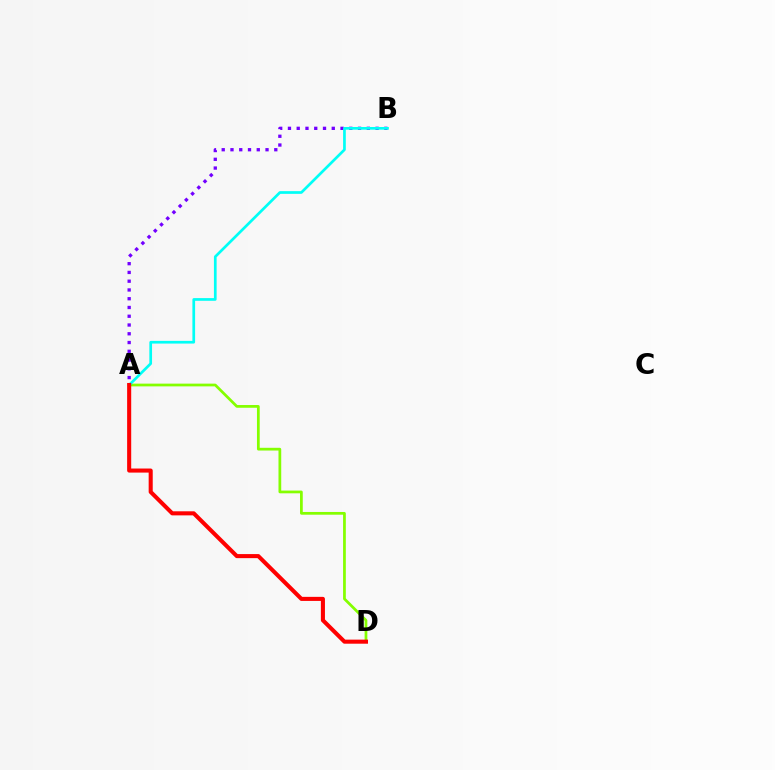{('A', 'D'): [{'color': '#84ff00', 'line_style': 'solid', 'thickness': 1.97}, {'color': '#ff0000', 'line_style': 'solid', 'thickness': 2.93}], ('A', 'B'): [{'color': '#7200ff', 'line_style': 'dotted', 'thickness': 2.38}, {'color': '#00fff6', 'line_style': 'solid', 'thickness': 1.94}]}